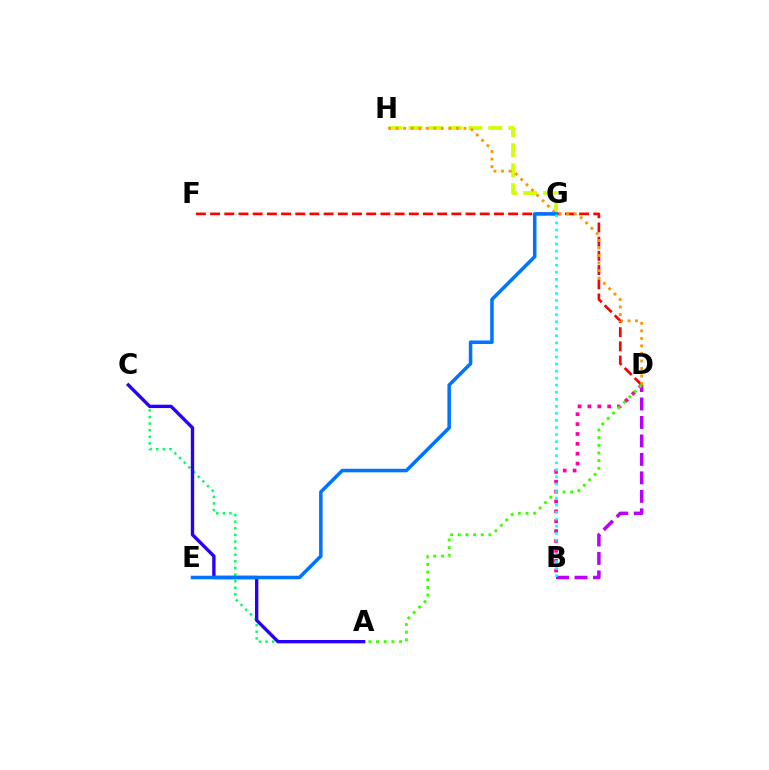{('B', 'D'): [{'color': '#b900ff', 'line_style': 'dashed', 'thickness': 2.51}, {'color': '#ff00ac', 'line_style': 'dotted', 'thickness': 2.68}], ('D', 'F'): [{'color': '#ff0000', 'line_style': 'dashed', 'thickness': 1.93}], ('A', 'C'): [{'color': '#00ff5c', 'line_style': 'dotted', 'thickness': 1.8}, {'color': '#2500ff', 'line_style': 'solid', 'thickness': 2.42}], ('G', 'H'): [{'color': '#d1ff00', 'line_style': 'dashed', 'thickness': 2.71}], ('D', 'H'): [{'color': '#ff9400', 'line_style': 'dotted', 'thickness': 2.05}], ('E', 'G'): [{'color': '#0074ff', 'line_style': 'solid', 'thickness': 2.54}], ('A', 'D'): [{'color': '#3dff00', 'line_style': 'dotted', 'thickness': 2.08}], ('B', 'G'): [{'color': '#00fff6', 'line_style': 'dotted', 'thickness': 1.92}]}